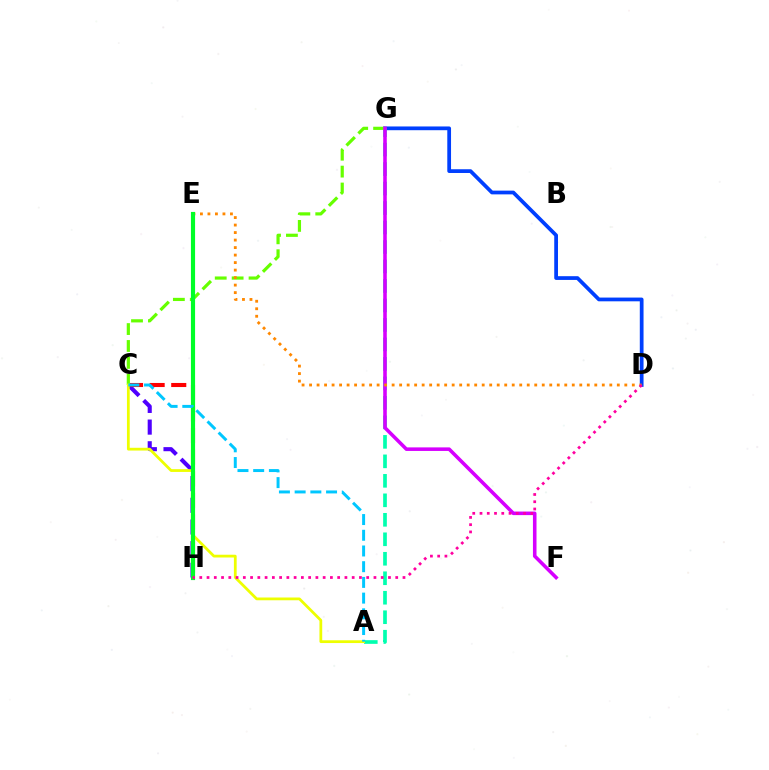{('D', 'G'): [{'color': '#003fff', 'line_style': 'solid', 'thickness': 2.7}], ('C', 'H'): [{'color': '#4f00ff', 'line_style': 'dashed', 'thickness': 2.95}, {'color': '#ff0000', 'line_style': 'dashed', 'thickness': 2.93}], ('A', 'G'): [{'color': '#00ffaf', 'line_style': 'dashed', 'thickness': 2.65}], ('C', 'G'): [{'color': '#66ff00', 'line_style': 'dashed', 'thickness': 2.3}], ('F', 'G'): [{'color': '#d600ff', 'line_style': 'solid', 'thickness': 2.56}], ('D', 'E'): [{'color': '#ff8800', 'line_style': 'dotted', 'thickness': 2.04}], ('A', 'C'): [{'color': '#eeff00', 'line_style': 'solid', 'thickness': 1.99}, {'color': '#00c7ff', 'line_style': 'dashed', 'thickness': 2.13}], ('E', 'H'): [{'color': '#00ff27', 'line_style': 'solid', 'thickness': 3.0}], ('D', 'H'): [{'color': '#ff00a0', 'line_style': 'dotted', 'thickness': 1.97}]}